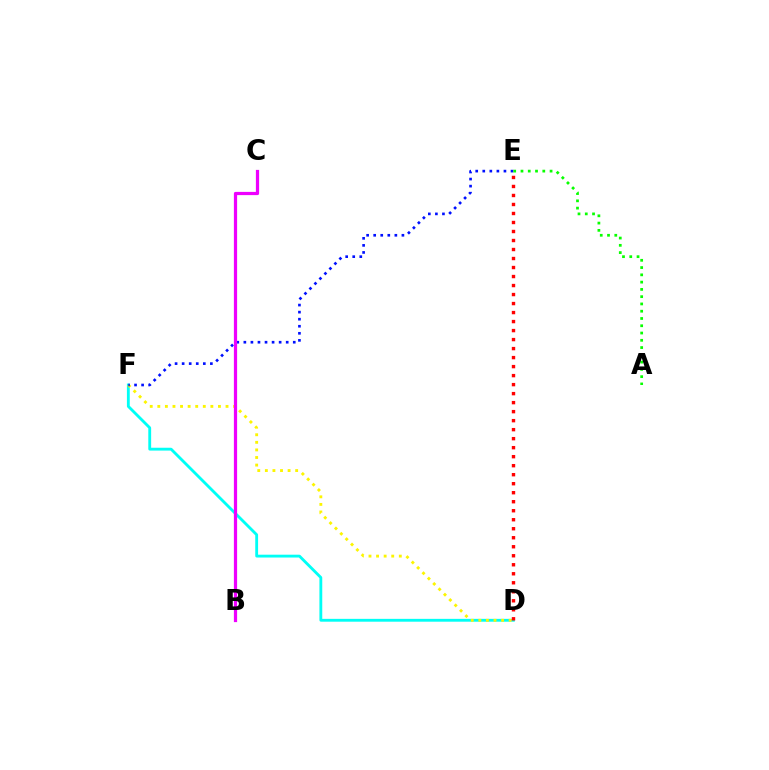{('D', 'F'): [{'color': '#00fff6', 'line_style': 'solid', 'thickness': 2.05}, {'color': '#fcf500', 'line_style': 'dotted', 'thickness': 2.06}], ('D', 'E'): [{'color': '#ff0000', 'line_style': 'dotted', 'thickness': 2.45}], ('E', 'F'): [{'color': '#0010ff', 'line_style': 'dotted', 'thickness': 1.92}], ('A', 'E'): [{'color': '#08ff00', 'line_style': 'dotted', 'thickness': 1.98}], ('B', 'C'): [{'color': '#ee00ff', 'line_style': 'solid', 'thickness': 2.32}]}